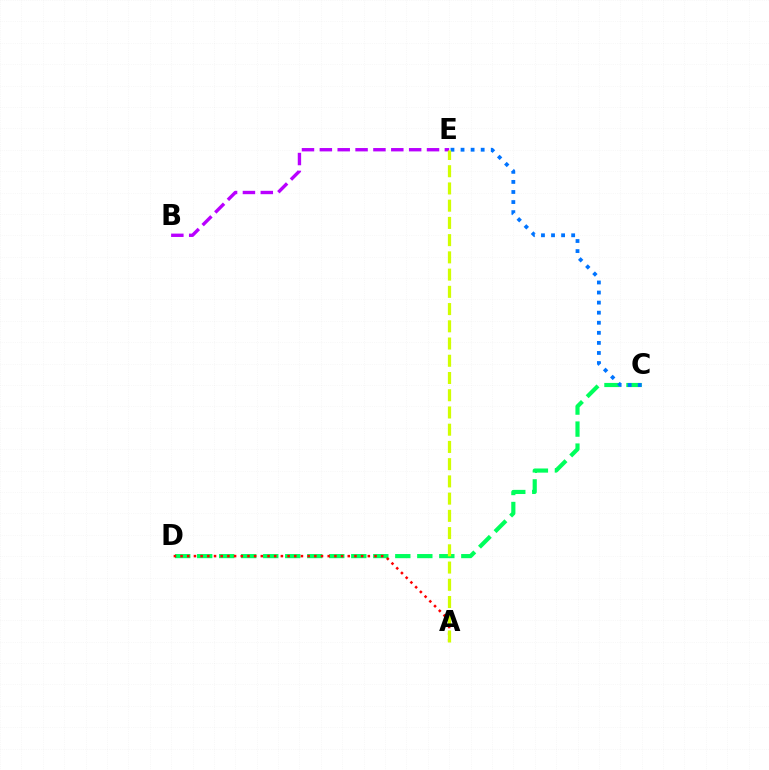{('C', 'D'): [{'color': '#00ff5c', 'line_style': 'dashed', 'thickness': 2.99}], ('B', 'E'): [{'color': '#b900ff', 'line_style': 'dashed', 'thickness': 2.43}], ('C', 'E'): [{'color': '#0074ff', 'line_style': 'dotted', 'thickness': 2.74}], ('A', 'D'): [{'color': '#ff0000', 'line_style': 'dotted', 'thickness': 1.82}], ('A', 'E'): [{'color': '#d1ff00', 'line_style': 'dashed', 'thickness': 2.34}]}